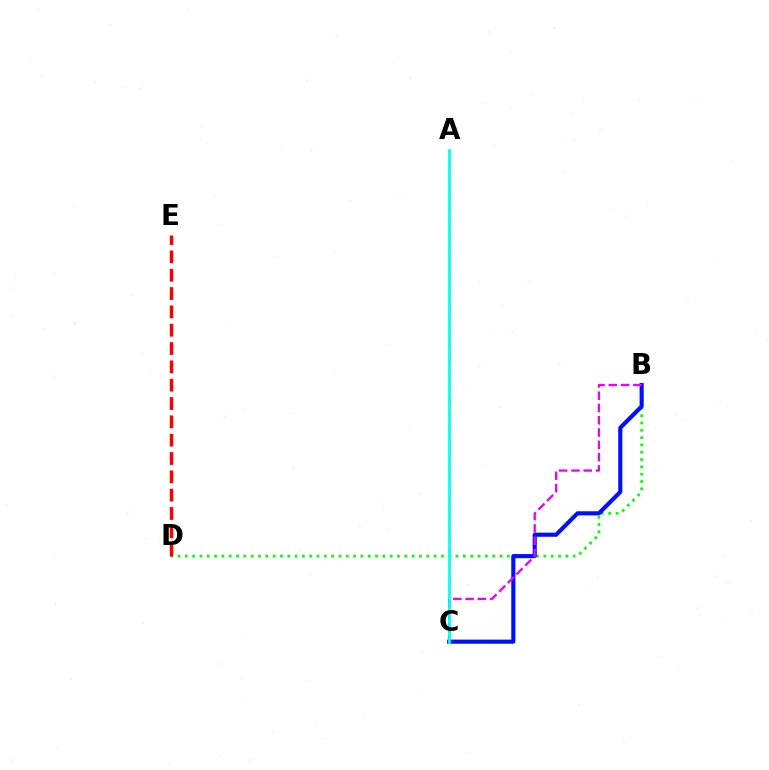{('B', 'D'): [{'color': '#08ff00', 'line_style': 'dotted', 'thickness': 1.99}], ('A', 'C'): [{'color': '#fcf500', 'line_style': 'dashed', 'thickness': 1.85}, {'color': '#00fff6', 'line_style': 'solid', 'thickness': 1.93}], ('B', 'C'): [{'color': '#0010ff', 'line_style': 'solid', 'thickness': 2.97}, {'color': '#ee00ff', 'line_style': 'dashed', 'thickness': 1.67}], ('D', 'E'): [{'color': '#ff0000', 'line_style': 'dashed', 'thickness': 2.49}]}